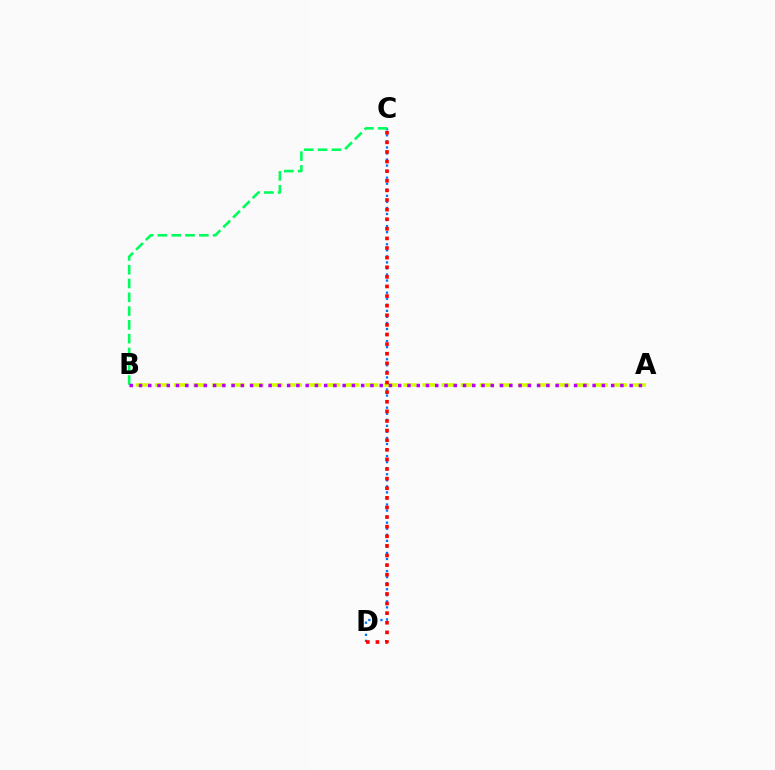{('C', 'D'): [{'color': '#0074ff', 'line_style': 'dotted', 'thickness': 1.64}, {'color': '#ff0000', 'line_style': 'dotted', 'thickness': 2.61}], ('A', 'B'): [{'color': '#d1ff00', 'line_style': 'dashed', 'thickness': 2.6}, {'color': '#b900ff', 'line_style': 'dotted', 'thickness': 2.52}], ('B', 'C'): [{'color': '#00ff5c', 'line_style': 'dashed', 'thickness': 1.87}]}